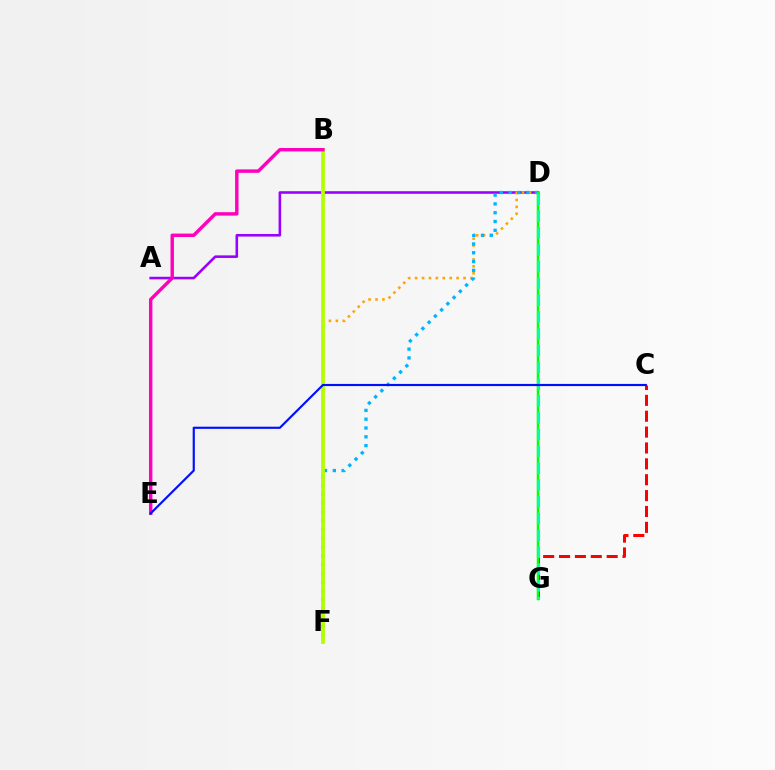{('A', 'D'): [{'color': '#9b00ff', 'line_style': 'solid', 'thickness': 1.86}], ('D', 'F'): [{'color': '#ffa500', 'line_style': 'dotted', 'thickness': 1.88}, {'color': '#00b5ff', 'line_style': 'dotted', 'thickness': 2.39}], ('B', 'F'): [{'color': '#b3ff00', 'line_style': 'solid', 'thickness': 2.69}], ('C', 'G'): [{'color': '#ff0000', 'line_style': 'dashed', 'thickness': 2.16}], ('D', 'G'): [{'color': '#08ff00', 'line_style': 'solid', 'thickness': 1.78}, {'color': '#00ff9d', 'line_style': 'dashed', 'thickness': 2.28}], ('B', 'E'): [{'color': '#ff00bd', 'line_style': 'solid', 'thickness': 2.47}], ('C', 'E'): [{'color': '#0010ff', 'line_style': 'solid', 'thickness': 1.56}]}